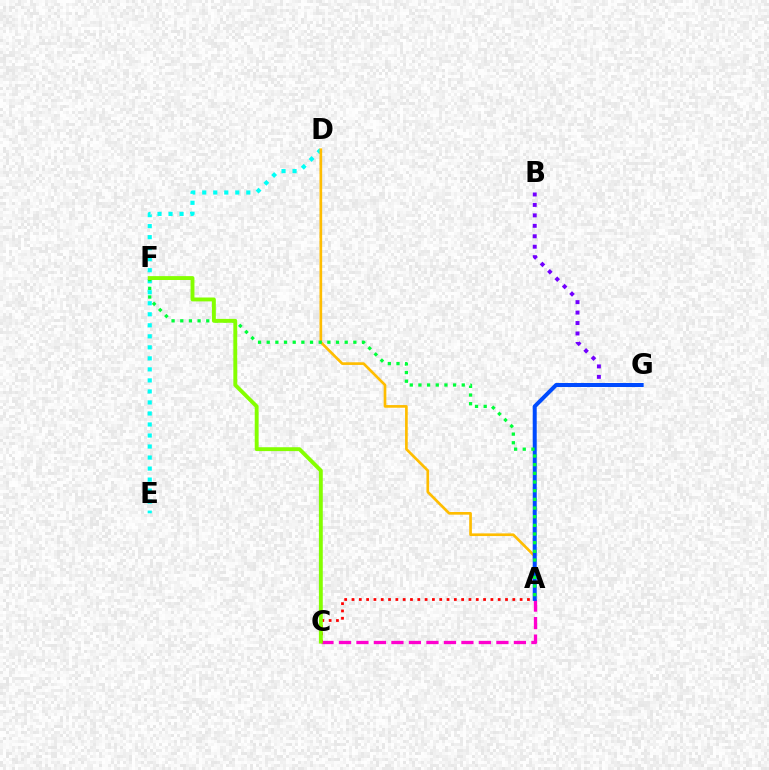{('D', 'E'): [{'color': '#00fff6', 'line_style': 'dotted', 'thickness': 2.99}], ('B', 'G'): [{'color': '#7200ff', 'line_style': 'dotted', 'thickness': 2.84}], ('A', 'C'): [{'color': '#ff00cf', 'line_style': 'dashed', 'thickness': 2.38}, {'color': '#ff0000', 'line_style': 'dotted', 'thickness': 1.99}], ('A', 'D'): [{'color': '#ffbd00', 'line_style': 'solid', 'thickness': 1.92}], ('A', 'G'): [{'color': '#004bff', 'line_style': 'solid', 'thickness': 2.88}], ('A', 'F'): [{'color': '#00ff39', 'line_style': 'dotted', 'thickness': 2.35}], ('C', 'F'): [{'color': '#84ff00', 'line_style': 'solid', 'thickness': 2.79}]}